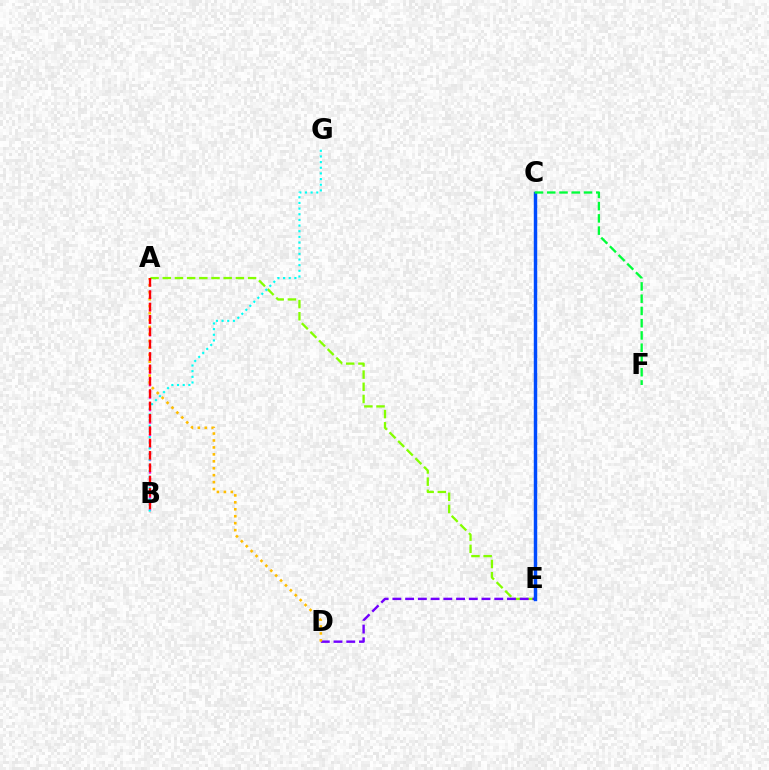{('A', 'E'): [{'color': '#84ff00', 'line_style': 'dashed', 'thickness': 1.65}], ('A', 'B'): [{'color': '#ff00cf', 'line_style': 'dotted', 'thickness': 1.69}, {'color': '#ff0000', 'line_style': 'dashed', 'thickness': 1.68}], ('D', 'E'): [{'color': '#7200ff', 'line_style': 'dashed', 'thickness': 1.73}], ('B', 'G'): [{'color': '#00fff6', 'line_style': 'dotted', 'thickness': 1.54}], ('C', 'E'): [{'color': '#004bff', 'line_style': 'solid', 'thickness': 2.48}], ('A', 'D'): [{'color': '#ffbd00', 'line_style': 'dotted', 'thickness': 1.88}], ('C', 'F'): [{'color': '#00ff39', 'line_style': 'dashed', 'thickness': 1.66}]}